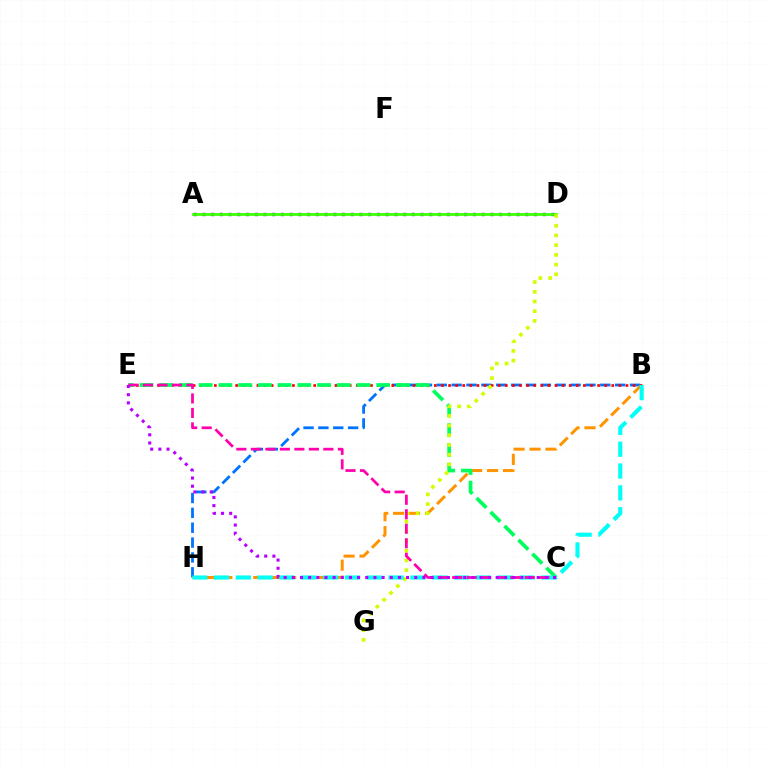{('B', 'H'): [{'color': '#0074ff', 'line_style': 'dashed', 'thickness': 2.02}, {'color': '#ff9400', 'line_style': 'dashed', 'thickness': 2.17}, {'color': '#00fff6', 'line_style': 'dashed', 'thickness': 2.97}], ('A', 'D'): [{'color': '#2500ff', 'line_style': 'dotted', 'thickness': 2.37}, {'color': '#3dff00', 'line_style': 'solid', 'thickness': 1.99}], ('B', 'E'): [{'color': '#ff0000', 'line_style': 'dotted', 'thickness': 1.93}], ('C', 'E'): [{'color': '#00ff5c', 'line_style': 'dashed', 'thickness': 2.68}, {'color': '#ff00ac', 'line_style': 'dashed', 'thickness': 1.97}, {'color': '#b900ff', 'line_style': 'dotted', 'thickness': 2.22}], ('D', 'G'): [{'color': '#d1ff00', 'line_style': 'dotted', 'thickness': 2.64}]}